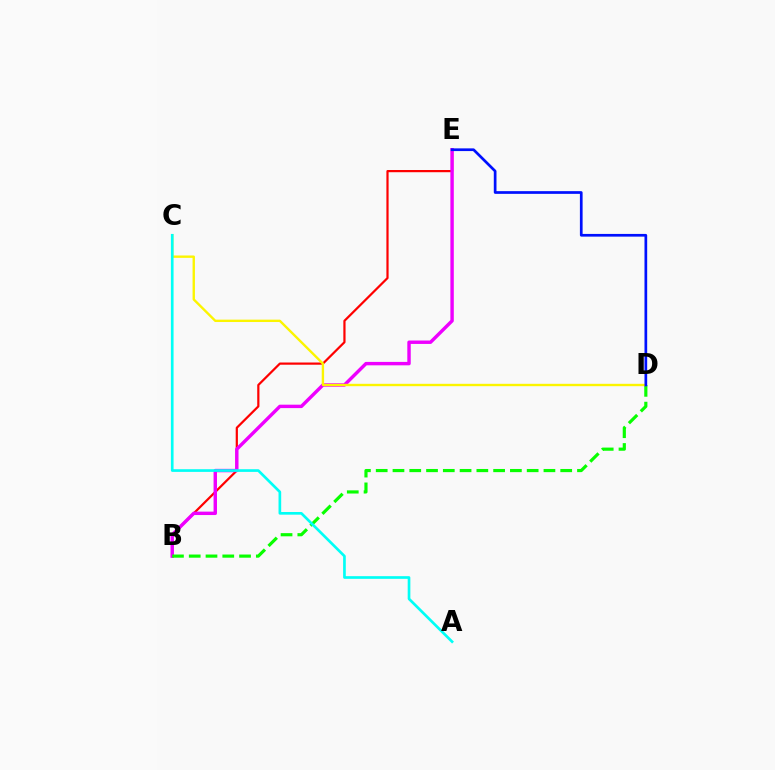{('B', 'E'): [{'color': '#ff0000', 'line_style': 'solid', 'thickness': 1.59}, {'color': '#ee00ff', 'line_style': 'solid', 'thickness': 2.46}], ('B', 'D'): [{'color': '#08ff00', 'line_style': 'dashed', 'thickness': 2.28}], ('C', 'D'): [{'color': '#fcf500', 'line_style': 'solid', 'thickness': 1.71}], ('A', 'C'): [{'color': '#00fff6', 'line_style': 'solid', 'thickness': 1.92}], ('D', 'E'): [{'color': '#0010ff', 'line_style': 'solid', 'thickness': 1.94}]}